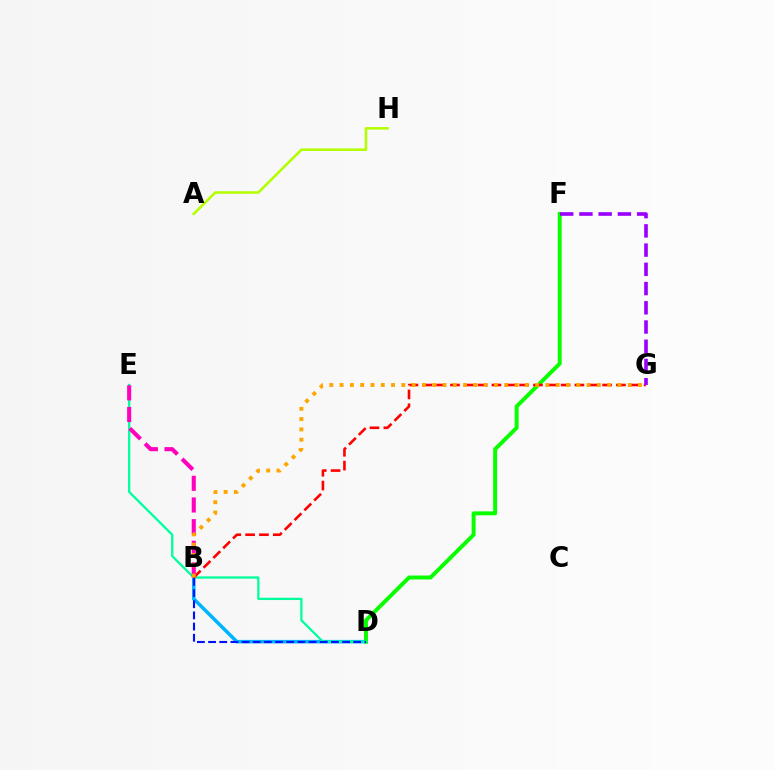{('B', 'D'): [{'color': '#00b5ff', 'line_style': 'solid', 'thickness': 2.54}, {'color': '#0010ff', 'line_style': 'dashed', 'thickness': 1.52}], ('D', 'F'): [{'color': '#08ff00', 'line_style': 'solid', 'thickness': 2.84}], ('D', 'E'): [{'color': '#00ff9d', 'line_style': 'solid', 'thickness': 1.65}], ('B', 'E'): [{'color': '#ff00bd', 'line_style': 'dashed', 'thickness': 2.94}], ('B', 'G'): [{'color': '#ff0000', 'line_style': 'dashed', 'thickness': 1.88}, {'color': '#ffa500', 'line_style': 'dotted', 'thickness': 2.8}], ('A', 'H'): [{'color': '#b3ff00', 'line_style': 'solid', 'thickness': 1.85}], ('F', 'G'): [{'color': '#9b00ff', 'line_style': 'dashed', 'thickness': 2.61}]}